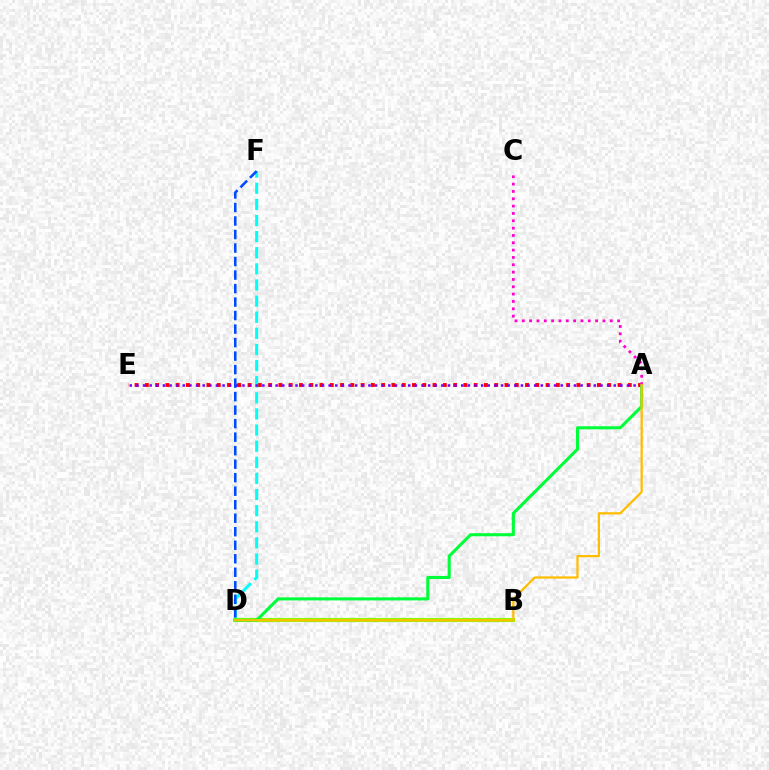{('A', 'E'): [{'color': '#ff0000', 'line_style': 'dotted', 'thickness': 2.79}, {'color': '#7200ff', 'line_style': 'dotted', 'thickness': 1.8}], ('D', 'F'): [{'color': '#00fff6', 'line_style': 'dashed', 'thickness': 2.19}, {'color': '#004bff', 'line_style': 'dashed', 'thickness': 1.84}], ('B', 'D'): [{'color': '#84ff00', 'line_style': 'solid', 'thickness': 2.97}], ('A', 'D'): [{'color': '#00ff39', 'line_style': 'solid', 'thickness': 2.21}, {'color': '#ffbd00', 'line_style': 'solid', 'thickness': 1.63}], ('A', 'C'): [{'color': '#ff00cf', 'line_style': 'dotted', 'thickness': 1.99}]}